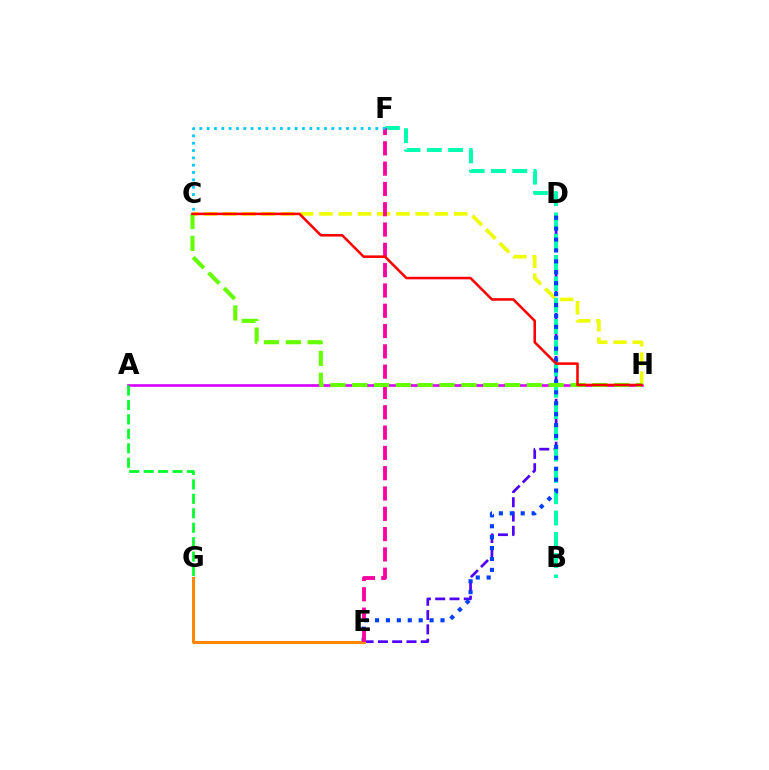{('A', 'H'): [{'color': '#d600ff', 'line_style': 'solid', 'thickness': 1.89}], ('D', 'E'): [{'color': '#4f00ff', 'line_style': 'dashed', 'thickness': 1.94}, {'color': '#003fff', 'line_style': 'dotted', 'thickness': 2.97}], ('B', 'F'): [{'color': '#00ffaf', 'line_style': 'dashed', 'thickness': 2.89}], ('C', 'H'): [{'color': '#eeff00', 'line_style': 'dashed', 'thickness': 2.61}, {'color': '#66ff00', 'line_style': 'dashed', 'thickness': 2.97}, {'color': '#ff0000', 'line_style': 'solid', 'thickness': 1.84}], ('E', 'G'): [{'color': '#ff8800', 'line_style': 'solid', 'thickness': 2.17}], ('E', 'F'): [{'color': '#ff00a0', 'line_style': 'dashed', 'thickness': 2.76}], ('A', 'G'): [{'color': '#00ff27', 'line_style': 'dashed', 'thickness': 1.96}], ('C', 'F'): [{'color': '#00c7ff', 'line_style': 'dotted', 'thickness': 1.99}]}